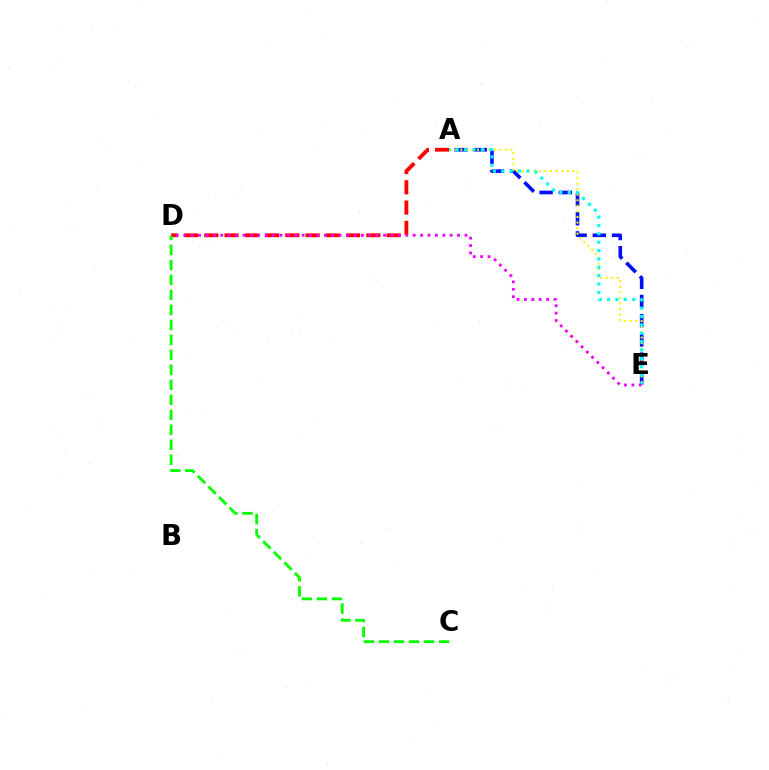{('A', 'E'): [{'color': '#0010ff', 'line_style': 'dashed', 'thickness': 2.61}, {'color': '#fcf500', 'line_style': 'dotted', 'thickness': 1.51}, {'color': '#00fff6', 'line_style': 'dotted', 'thickness': 2.27}], ('A', 'D'): [{'color': '#ff0000', 'line_style': 'dashed', 'thickness': 2.75}], ('C', 'D'): [{'color': '#08ff00', 'line_style': 'dashed', 'thickness': 2.04}], ('D', 'E'): [{'color': '#ee00ff', 'line_style': 'dotted', 'thickness': 2.01}]}